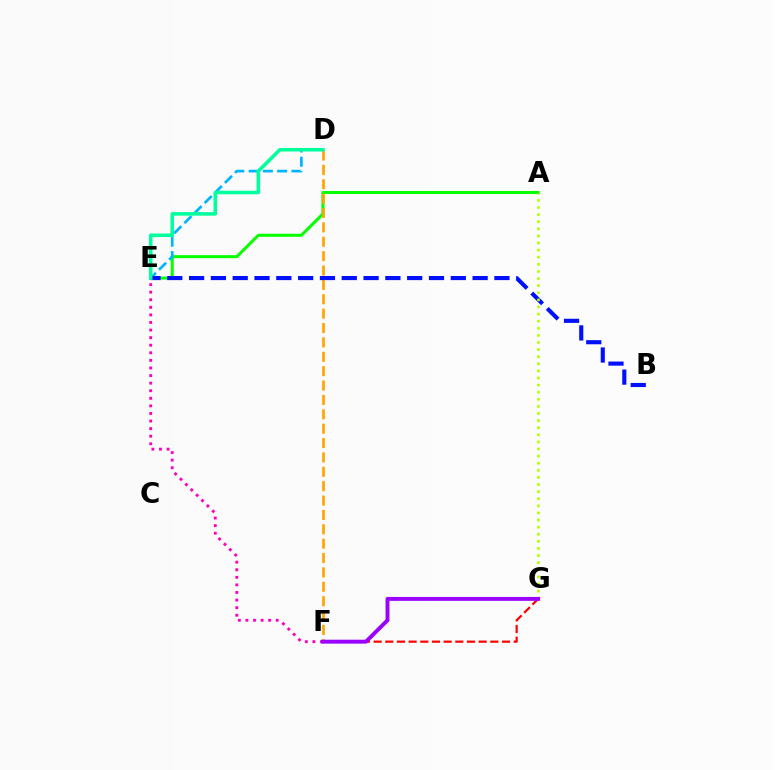{('A', 'E'): [{'color': '#08ff00', 'line_style': 'solid', 'thickness': 2.19}], ('E', 'F'): [{'color': '#ff00bd', 'line_style': 'dotted', 'thickness': 2.06}], ('D', 'F'): [{'color': '#ffa500', 'line_style': 'dashed', 'thickness': 1.95}], ('F', 'G'): [{'color': '#ff0000', 'line_style': 'dashed', 'thickness': 1.59}, {'color': '#9b00ff', 'line_style': 'solid', 'thickness': 2.81}], ('D', 'E'): [{'color': '#00b5ff', 'line_style': 'dashed', 'thickness': 1.94}, {'color': '#00ff9d', 'line_style': 'solid', 'thickness': 2.56}], ('B', 'E'): [{'color': '#0010ff', 'line_style': 'dashed', 'thickness': 2.96}], ('A', 'G'): [{'color': '#b3ff00', 'line_style': 'dotted', 'thickness': 1.93}]}